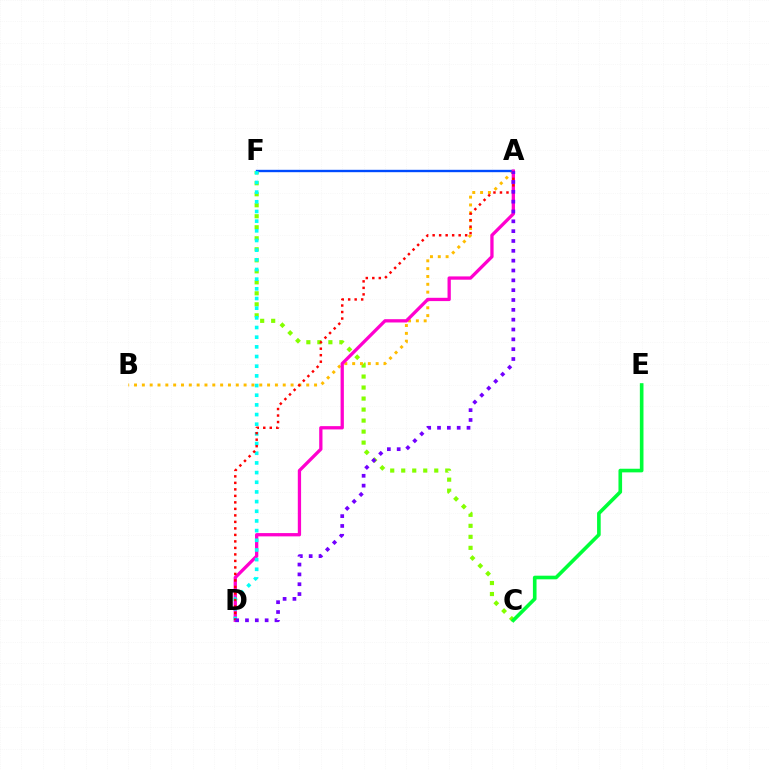{('C', 'F'): [{'color': '#84ff00', 'line_style': 'dotted', 'thickness': 2.99}], ('A', 'B'): [{'color': '#ffbd00', 'line_style': 'dotted', 'thickness': 2.13}], ('A', 'F'): [{'color': '#004bff', 'line_style': 'solid', 'thickness': 1.71}], ('C', 'E'): [{'color': '#00ff39', 'line_style': 'solid', 'thickness': 2.61}], ('A', 'D'): [{'color': '#ff00cf', 'line_style': 'solid', 'thickness': 2.37}, {'color': '#ff0000', 'line_style': 'dotted', 'thickness': 1.77}, {'color': '#7200ff', 'line_style': 'dotted', 'thickness': 2.67}], ('D', 'F'): [{'color': '#00fff6', 'line_style': 'dotted', 'thickness': 2.63}]}